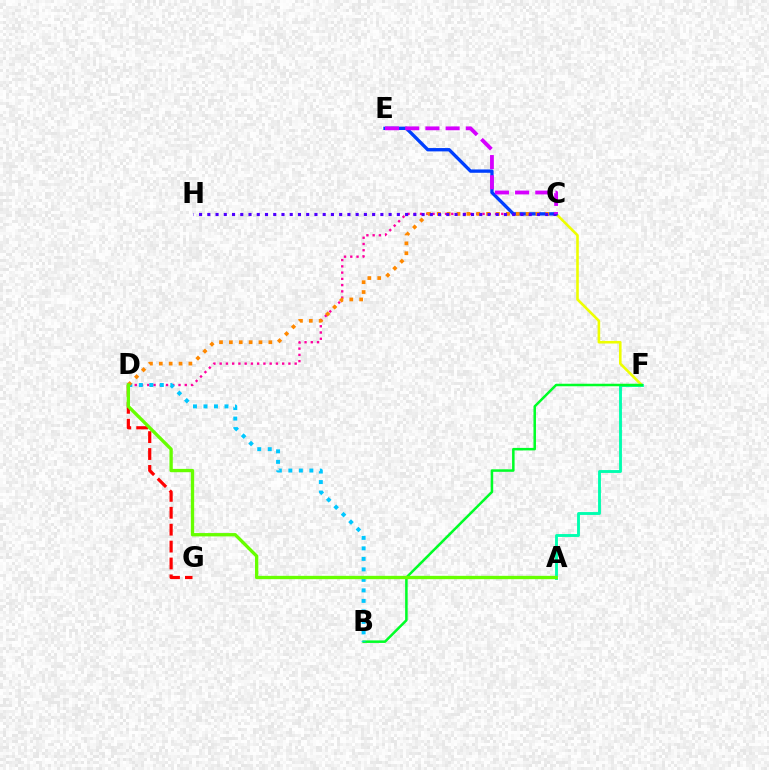{('D', 'G'): [{'color': '#ff0000', 'line_style': 'dashed', 'thickness': 2.3}], ('C', 'D'): [{'color': '#ff00a0', 'line_style': 'dotted', 'thickness': 1.7}, {'color': '#ff8800', 'line_style': 'dotted', 'thickness': 2.68}], ('C', 'F'): [{'color': '#eeff00', 'line_style': 'solid', 'thickness': 1.87}], ('A', 'F'): [{'color': '#00ffaf', 'line_style': 'solid', 'thickness': 2.07}], ('C', 'E'): [{'color': '#003fff', 'line_style': 'solid', 'thickness': 2.4}, {'color': '#d600ff', 'line_style': 'dashed', 'thickness': 2.74}], ('B', 'F'): [{'color': '#00ff27', 'line_style': 'solid', 'thickness': 1.81}], ('B', 'D'): [{'color': '#00c7ff', 'line_style': 'dotted', 'thickness': 2.85}], ('C', 'H'): [{'color': '#4f00ff', 'line_style': 'dotted', 'thickness': 2.24}], ('A', 'D'): [{'color': '#66ff00', 'line_style': 'solid', 'thickness': 2.39}]}